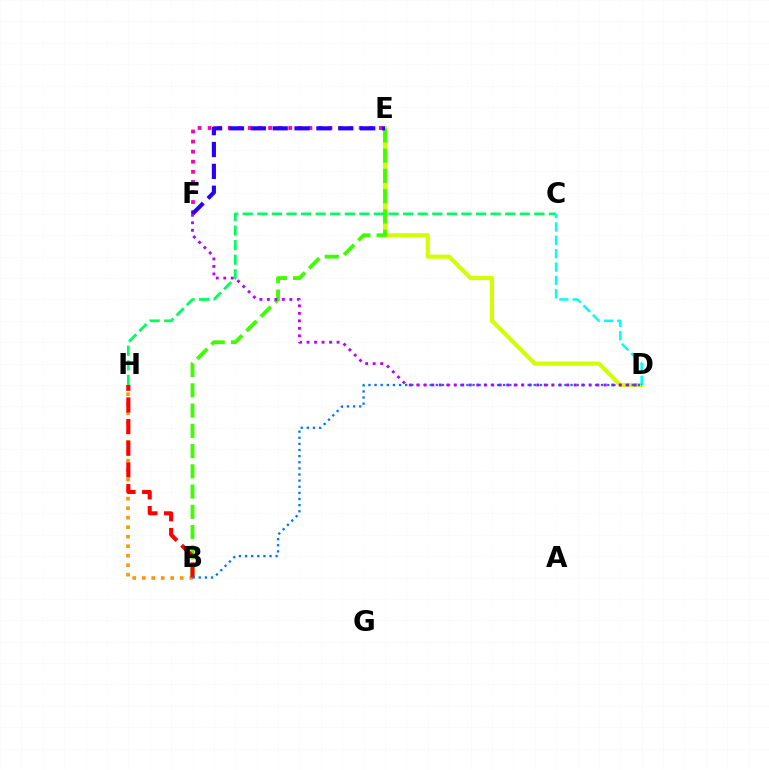{('E', 'F'): [{'color': '#ff00ac', 'line_style': 'dotted', 'thickness': 2.74}, {'color': '#2500ff', 'line_style': 'dashed', 'thickness': 2.97}], ('D', 'E'): [{'color': '#d1ff00', 'line_style': 'solid', 'thickness': 2.96}], ('B', 'E'): [{'color': '#3dff00', 'line_style': 'dashed', 'thickness': 2.75}], ('B', 'H'): [{'color': '#ff9400', 'line_style': 'dotted', 'thickness': 2.58}, {'color': '#ff0000', 'line_style': 'dashed', 'thickness': 2.94}], ('C', 'H'): [{'color': '#00ff5c', 'line_style': 'dashed', 'thickness': 1.98}], ('B', 'D'): [{'color': '#0074ff', 'line_style': 'dotted', 'thickness': 1.66}], ('C', 'D'): [{'color': '#00fff6', 'line_style': 'dashed', 'thickness': 1.82}], ('D', 'F'): [{'color': '#b900ff', 'line_style': 'dotted', 'thickness': 2.04}]}